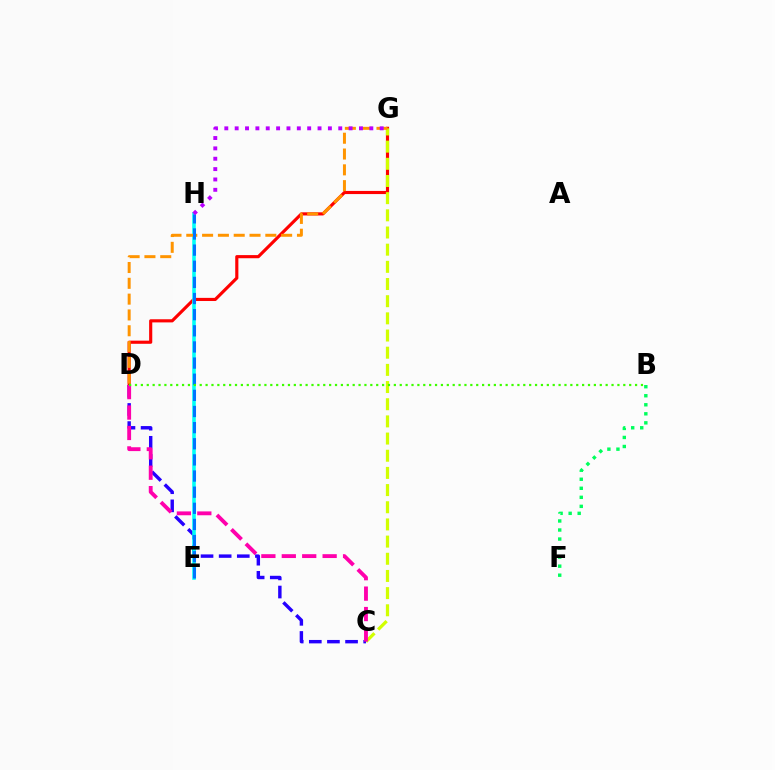{('B', 'F'): [{'color': '#00ff5c', 'line_style': 'dotted', 'thickness': 2.45}], ('D', 'G'): [{'color': '#ff0000', 'line_style': 'solid', 'thickness': 2.26}, {'color': '#ff9400', 'line_style': 'dashed', 'thickness': 2.15}], ('C', 'G'): [{'color': '#d1ff00', 'line_style': 'dashed', 'thickness': 2.33}], ('C', 'D'): [{'color': '#2500ff', 'line_style': 'dashed', 'thickness': 2.46}, {'color': '#ff00ac', 'line_style': 'dashed', 'thickness': 2.77}], ('E', 'H'): [{'color': '#00fff6', 'line_style': 'solid', 'thickness': 2.58}, {'color': '#0074ff', 'line_style': 'dashed', 'thickness': 2.19}], ('G', 'H'): [{'color': '#b900ff', 'line_style': 'dotted', 'thickness': 2.81}], ('B', 'D'): [{'color': '#3dff00', 'line_style': 'dotted', 'thickness': 1.6}]}